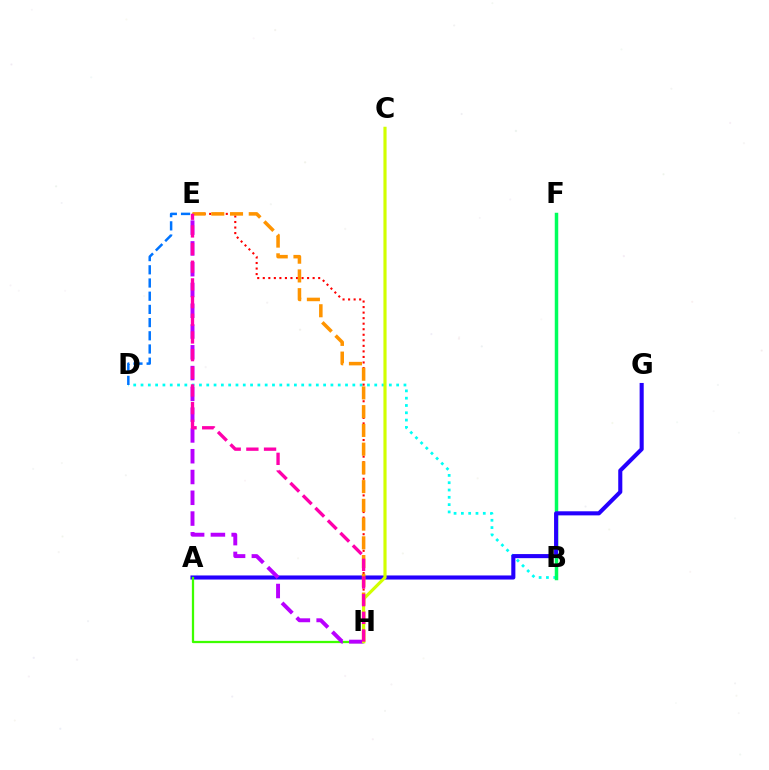{('B', 'D'): [{'color': '#00fff6', 'line_style': 'dotted', 'thickness': 1.98}], ('B', 'F'): [{'color': '#00ff5c', 'line_style': 'solid', 'thickness': 2.51}], ('A', 'G'): [{'color': '#2500ff', 'line_style': 'solid', 'thickness': 2.94}], ('D', 'E'): [{'color': '#0074ff', 'line_style': 'dashed', 'thickness': 1.79}], ('E', 'H'): [{'color': '#ff0000', 'line_style': 'dotted', 'thickness': 1.51}, {'color': '#ff9400', 'line_style': 'dashed', 'thickness': 2.55}, {'color': '#b900ff', 'line_style': 'dashed', 'thickness': 2.82}, {'color': '#ff00ac', 'line_style': 'dashed', 'thickness': 2.4}], ('A', 'H'): [{'color': '#3dff00', 'line_style': 'solid', 'thickness': 1.63}], ('C', 'H'): [{'color': '#d1ff00', 'line_style': 'solid', 'thickness': 2.27}]}